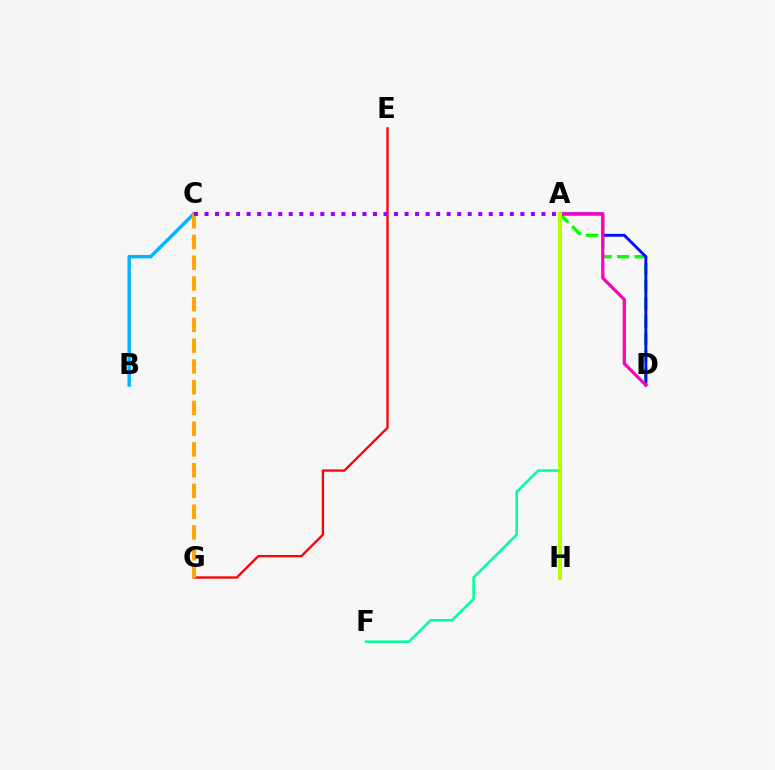{('A', 'F'): [{'color': '#00ff9d', 'line_style': 'solid', 'thickness': 1.85}], ('A', 'D'): [{'color': '#08ff00', 'line_style': 'dashed', 'thickness': 2.38}, {'color': '#0010ff', 'line_style': 'solid', 'thickness': 2.08}, {'color': '#ff00bd', 'line_style': 'solid', 'thickness': 2.33}], ('B', 'C'): [{'color': '#00b5ff', 'line_style': 'solid', 'thickness': 2.49}], ('E', 'G'): [{'color': '#ff0000', 'line_style': 'solid', 'thickness': 1.65}], ('A', 'H'): [{'color': '#b3ff00', 'line_style': 'solid', 'thickness': 2.84}], ('C', 'G'): [{'color': '#ffa500', 'line_style': 'dashed', 'thickness': 2.82}], ('A', 'C'): [{'color': '#9b00ff', 'line_style': 'dotted', 'thickness': 2.86}]}